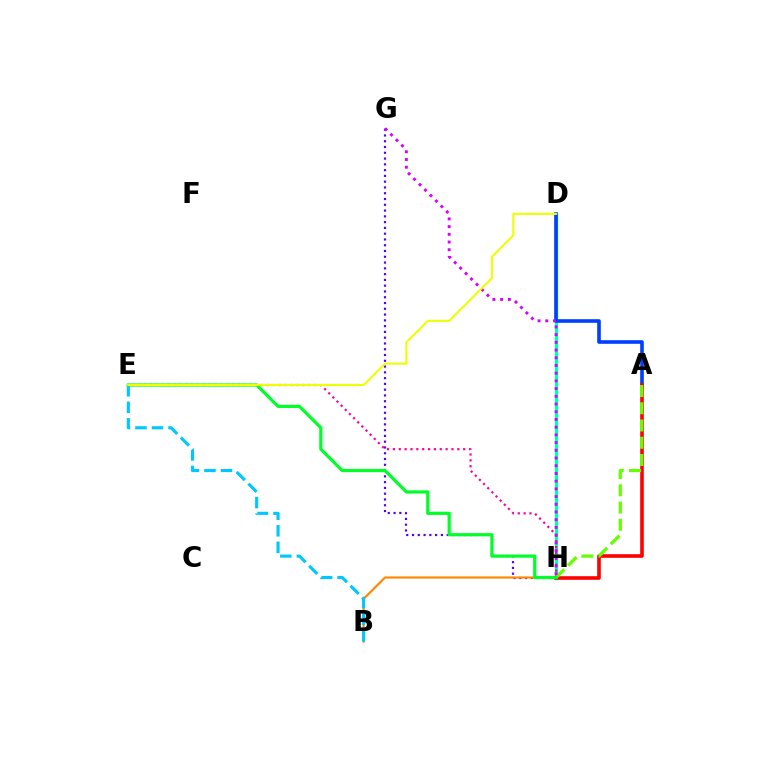{('G', 'H'): [{'color': '#4f00ff', 'line_style': 'dotted', 'thickness': 1.57}, {'color': '#d600ff', 'line_style': 'dotted', 'thickness': 2.1}], ('D', 'H'): [{'color': '#00ffaf', 'line_style': 'solid', 'thickness': 2.4}], ('B', 'H'): [{'color': '#ff8800', 'line_style': 'solid', 'thickness': 1.56}], ('A', 'D'): [{'color': '#003fff', 'line_style': 'solid', 'thickness': 2.61}], ('E', 'H'): [{'color': '#ff00a0', 'line_style': 'dotted', 'thickness': 1.59}, {'color': '#00ff27', 'line_style': 'solid', 'thickness': 2.29}], ('A', 'H'): [{'color': '#ff0000', 'line_style': 'solid', 'thickness': 2.6}, {'color': '#66ff00', 'line_style': 'dashed', 'thickness': 2.34}], ('B', 'E'): [{'color': '#00c7ff', 'line_style': 'dashed', 'thickness': 2.25}], ('D', 'E'): [{'color': '#eeff00', 'line_style': 'solid', 'thickness': 1.5}]}